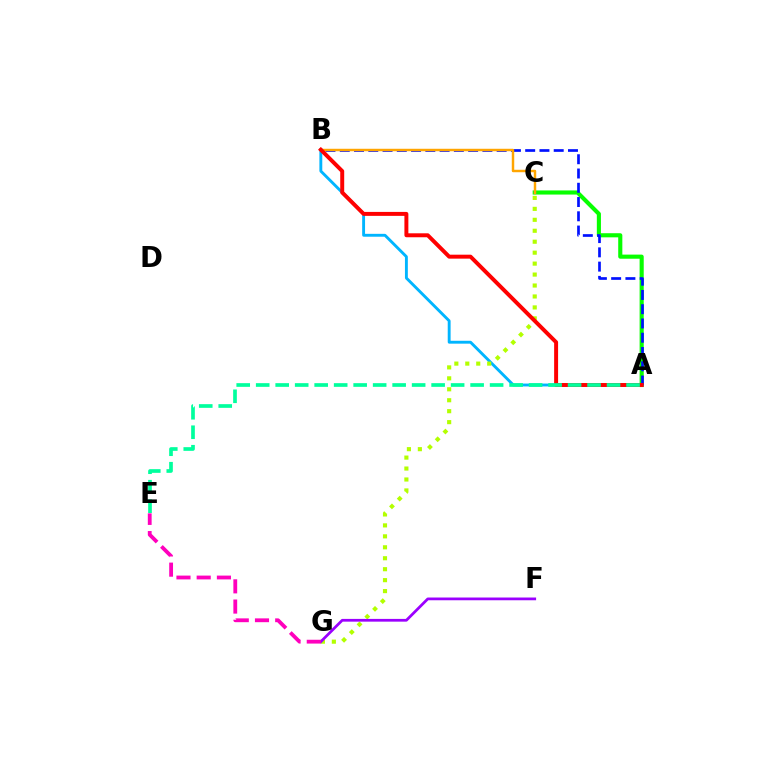{('A', 'C'): [{'color': '#08ff00', 'line_style': 'solid', 'thickness': 2.96}], ('A', 'B'): [{'color': '#0010ff', 'line_style': 'dashed', 'thickness': 1.94}, {'color': '#00b5ff', 'line_style': 'solid', 'thickness': 2.08}, {'color': '#ff0000', 'line_style': 'solid', 'thickness': 2.85}], ('C', 'G'): [{'color': '#b3ff00', 'line_style': 'dotted', 'thickness': 2.98}], ('F', 'G'): [{'color': '#9b00ff', 'line_style': 'solid', 'thickness': 1.98}], ('B', 'C'): [{'color': '#ffa500', 'line_style': 'solid', 'thickness': 1.77}], ('E', 'G'): [{'color': '#ff00bd', 'line_style': 'dashed', 'thickness': 2.75}], ('A', 'E'): [{'color': '#00ff9d', 'line_style': 'dashed', 'thickness': 2.65}]}